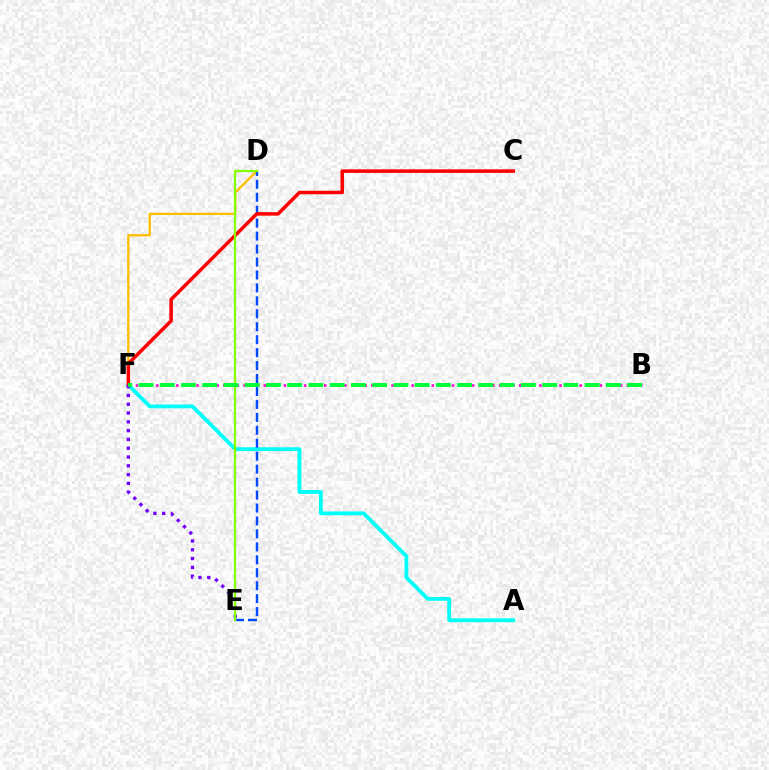{('D', 'F'): [{'color': '#ffbd00', 'line_style': 'solid', 'thickness': 1.67}], ('A', 'F'): [{'color': '#00fff6', 'line_style': 'solid', 'thickness': 2.75}], ('D', 'E'): [{'color': '#004bff', 'line_style': 'dashed', 'thickness': 1.76}, {'color': '#84ff00', 'line_style': 'solid', 'thickness': 1.63}], ('C', 'F'): [{'color': '#ff0000', 'line_style': 'solid', 'thickness': 2.52}], ('E', 'F'): [{'color': '#7200ff', 'line_style': 'dotted', 'thickness': 2.39}], ('B', 'F'): [{'color': '#ff00cf', 'line_style': 'dotted', 'thickness': 1.83}, {'color': '#00ff39', 'line_style': 'dashed', 'thickness': 2.89}]}